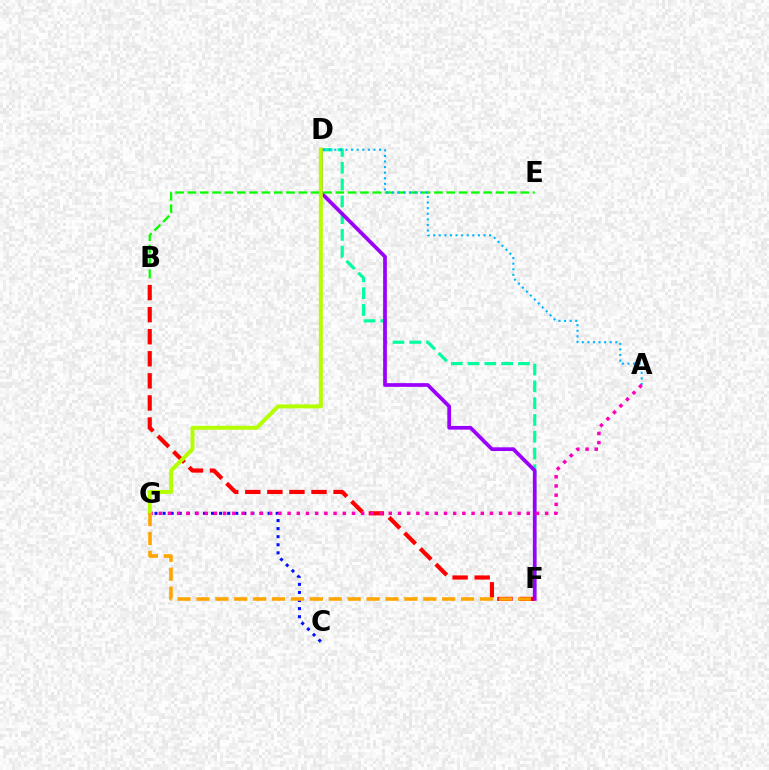{('C', 'G'): [{'color': '#0010ff', 'line_style': 'dotted', 'thickness': 2.2}], ('D', 'F'): [{'color': '#00ff9d', 'line_style': 'dashed', 'thickness': 2.28}, {'color': '#9b00ff', 'line_style': 'solid', 'thickness': 2.68}], ('B', 'F'): [{'color': '#ff0000', 'line_style': 'dashed', 'thickness': 3.0}], ('B', 'E'): [{'color': '#08ff00', 'line_style': 'dashed', 'thickness': 1.67}], ('A', 'D'): [{'color': '#00b5ff', 'line_style': 'dotted', 'thickness': 1.52}], ('A', 'G'): [{'color': '#ff00bd', 'line_style': 'dotted', 'thickness': 2.5}], ('D', 'G'): [{'color': '#b3ff00', 'line_style': 'solid', 'thickness': 2.85}], ('F', 'G'): [{'color': '#ffa500', 'line_style': 'dashed', 'thickness': 2.57}]}